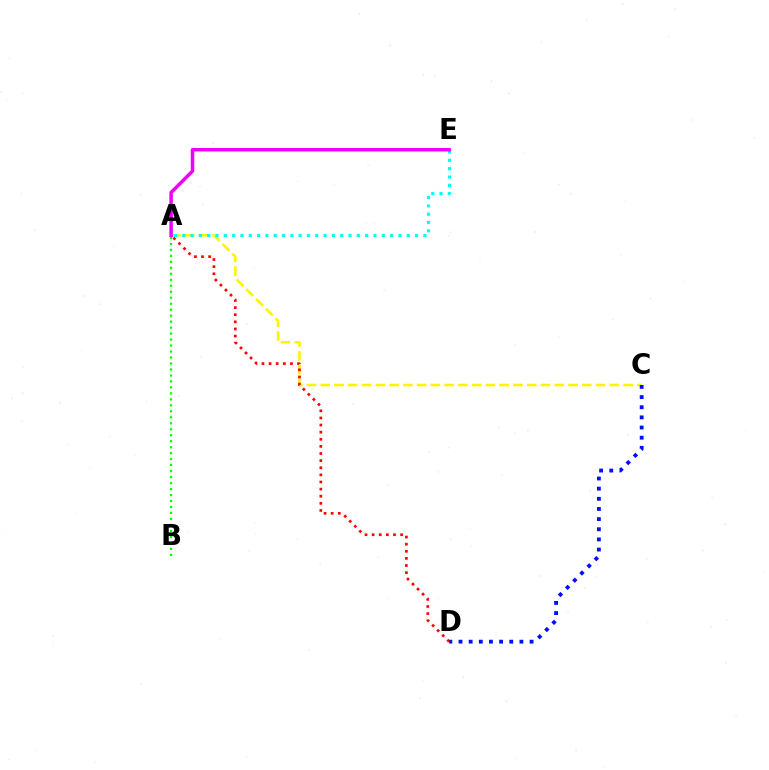{('A', 'C'): [{'color': '#fcf500', 'line_style': 'dashed', 'thickness': 1.87}], ('A', 'D'): [{'color': '#ff0000', 'line_style': 'dotted', 'thickness': 1.93}], ('C', 'D'): [{'color': '#0010ff', 'line_style': 'dotted', 'thickness': 2.76}], ('A', 'E'): [{'color': '#00fff6', 'line_style': 'dotted', 'thickness': 2.26}, {'color': '#ee00ff', 'line_style': 'solid', 'thickness': 2.51}], ('A', 'B'): [{'color': '#08ff00', 'line_style': 'dotted', 'thickness': 1.62}]}